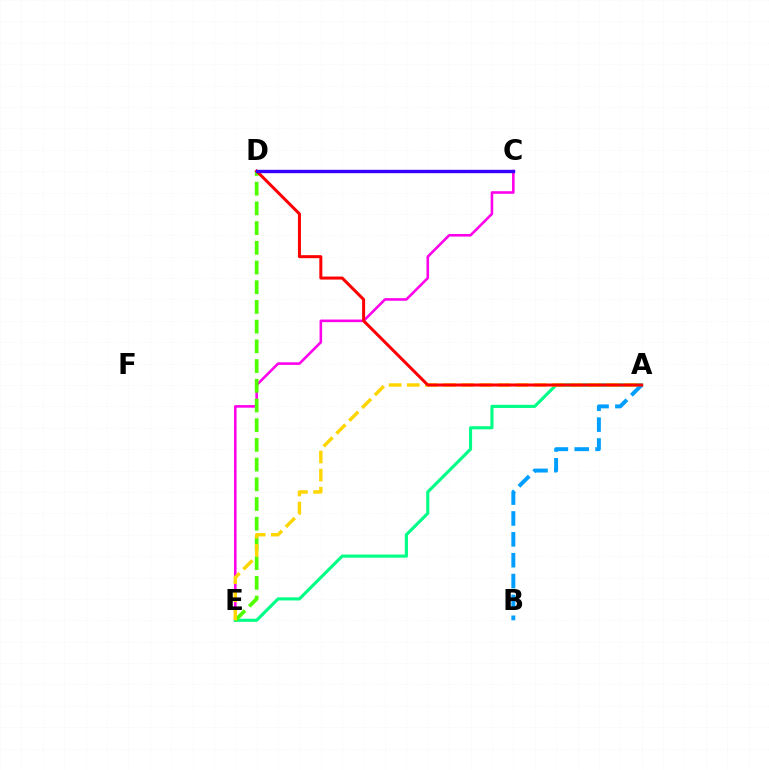{('C', 'E'): [{'color': '#ff00ed', 'line_style': 'solid', 'thickness': 1.87}], ('A', 'E'): [{'color': '#00ff86', 'line_style': 'solid', 'thickness': 2.24}, {'color': '#ffd500', 'line_style': 'dashed', 'thickness': 2.46}], ('A', 'B'): [{'color': '#009eff', 'line_style': 'dashed', 'thickness': 2.83}], ('D', 'E'): [{'color': '#4fff00', 'line_style': 'dashed', 'thickness': 2.68}], ('A', 'D'): [{'color': '#ff0000', 'line_style': 'solid', 'thickness': 2.17}], ('C', 'D'): [{'color': '#3700ff', 'line_style': 'solid', 'thickness': 2.44}]}